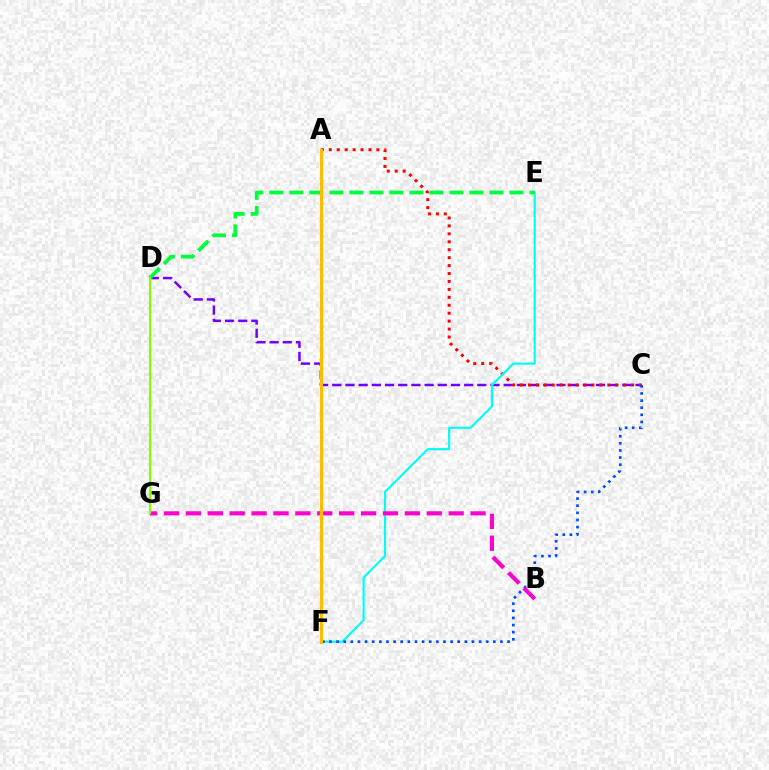{('C', 'D'): [{'color': '#7200ff', 'line_style': 'dashed', 'thickness': 1.79}], ('A', 'C'): [{'color': '#ff0000', 'line_style': 'dotted', 'thickness': 2.16}], ('E', 'F'): [{'color': '#00fff6', 'line_style': 'solid', 'thickness': 1.56}], ('D', 'E'): [{'color': '#00ff39', 'line_style': 'dashed', 'thickness': 2.72}], ('C', 'F'): [{'color': '#004bff', 'line_style': 'dotted', 'thickness': 1.94}], ('B', 'G'): [{'color': '#ff00cf', 'line_style': 'dashed', 'thickness': 2.97}], ('A', 'F'): [{'color': '#ffbd00', 'line_style': 'solid', 'thickness': 2.29}], ('D', 'G'): [{'color': '#84ff00', 'line_style': 'solid', 'thickness': 1.53}]}